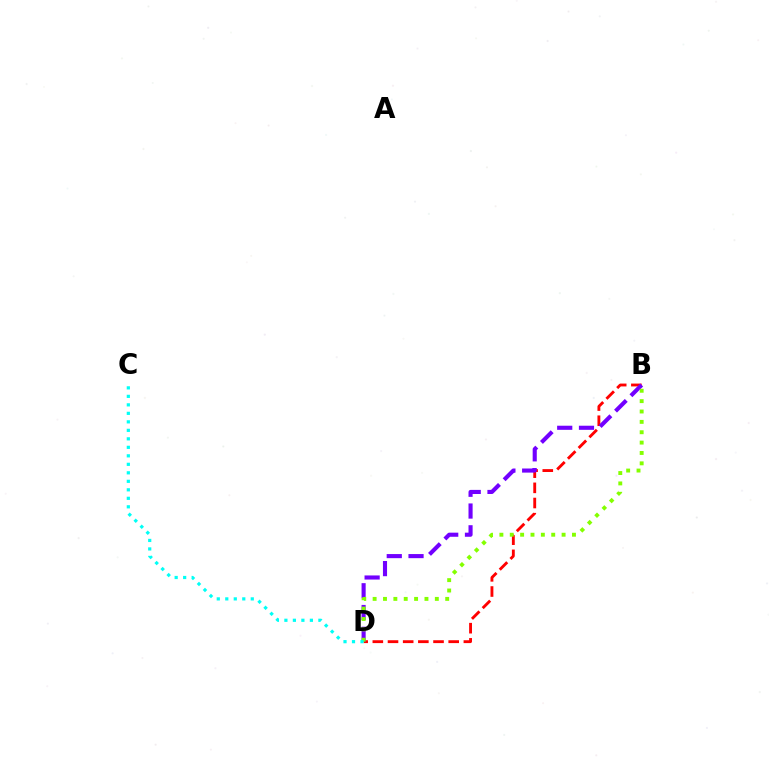{('B', 'D'): [{'color': '#ff0000', 'line_style': 'dashed', 'thickness': 2.06}, {'color': '#7200ff', 'line_style': 'dashed', 'thickness': 2.96}, {'color': '#84ff00', 'line_style': 'dotted', 'thickness': 2.82}], ('C', 'D'): [{'color': '#00fff6', 'line_style': 'dotted', 'thickness': 2.31}]}